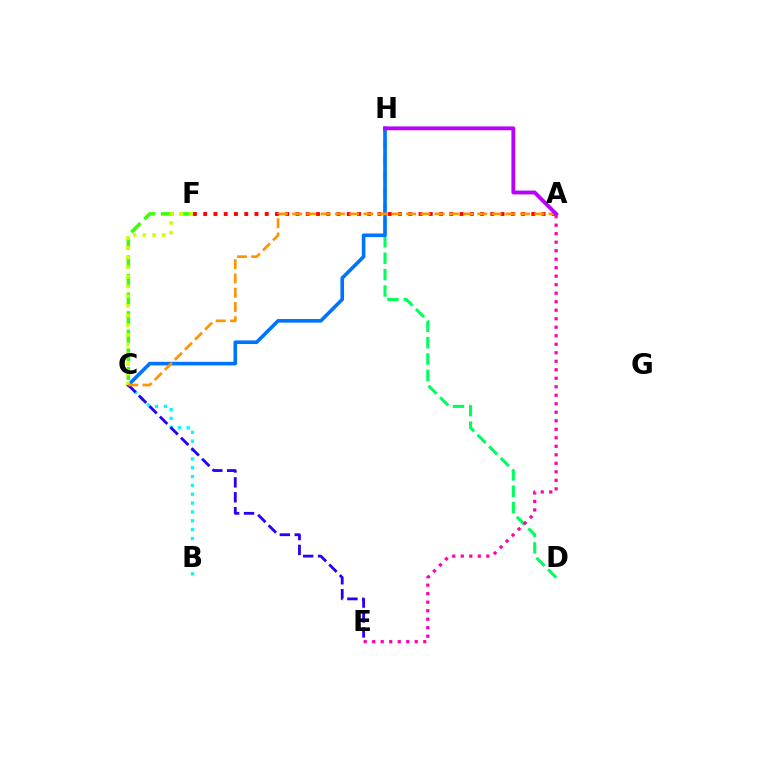{('B', 'C'): [{'color': '#00fff6', 'line_style': 'dotted', 'thickness': 2.4}], ('A', 'F'): [{'color': '#ff0000', 'line_style': 'dotted', 'thickness': 2.79}], ('D', 'H'): [{'color': '#00ff5c', 'line_style': 'dashed', 'thickness': 2.23}], ('C', 'H'): [{'color': '#0074ff', 'line_style': 'solid', 'thickness': 2.6}], ('C', 'E'): [{'color': '#2500ff', 'line_style': 'dashed', 'thickness': 2.02}], ('C', 'F'): [{'color': '#3dff00', 'line_style': 'dashed', 'thickness': 2.53}, {'color': '#d1ff00', 'line_style': 'dotted', 'thickness': 2.63}], ('A', 'C'): [{'color': '#ff9400', 'line_style': 'dashed', 'thickness': 1.93}], ('A', 'H'): [{'color': '#b900ff', 'line_style': 'solid', 'thickness': 2.77}], ('A', 'E'): [{'color': '#ff00ac', 'line_style': 'dotted', 'thickness': 2.31}]}